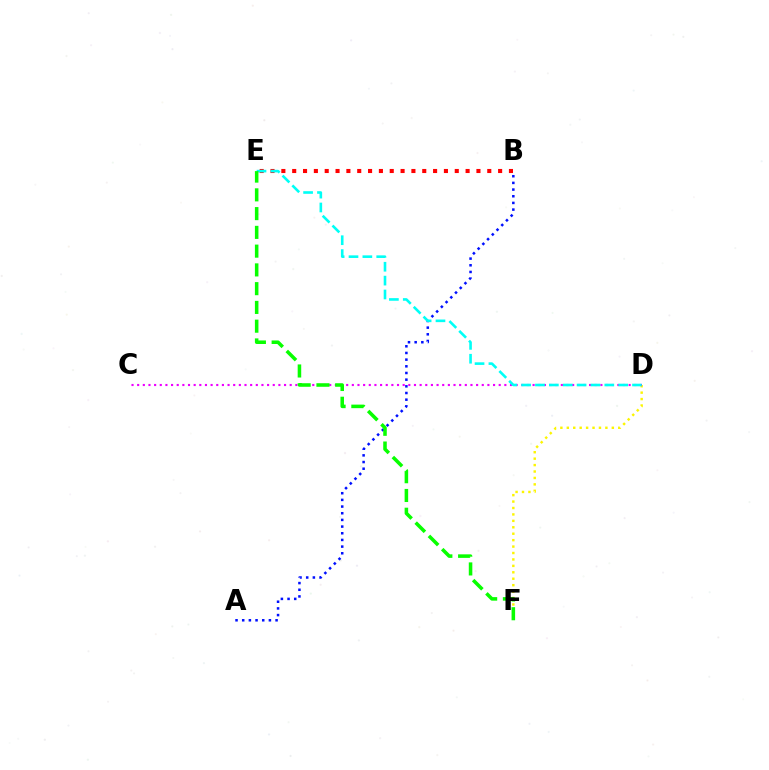{('D', 'F'): [{'color': '#fcf500', 'line_style': 'dotted', 'thickness': 1.75}], ('C', 'D'): [{'color': '#ee00ff', 'line_style': 'dotted', 'thickness': 1.53}], ('B', 'E'): [{'color': '#ff0000', 'line_style': 'dotted', 'thickness': 2.94}], ('A', 'B'): [{'color': '#0010ff', 'line_style': 'dotted', 'thickness': 1.81}], ('D', 'E'): [{'color': '#00fff6', 'line_style': 'dashed', 'thickness': 1.88}], ('E', 'F'): [{'color': '#08ff00', 'line_style': 'dashed', 'thickness': 2.55}]}